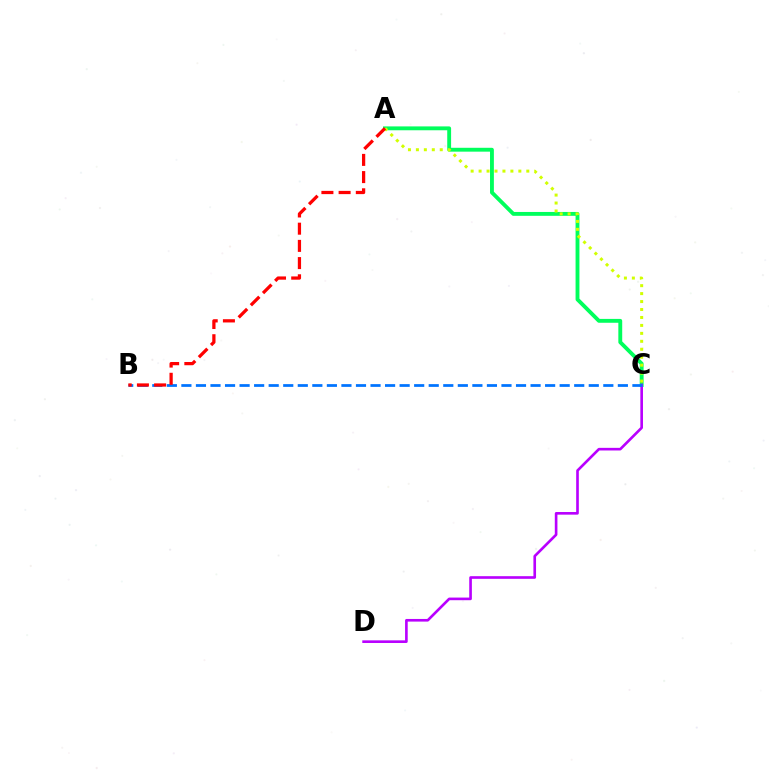{('A', 'C'): [{'color': '#00ff5c', 'line_style': 'solid', 'thickness': 2.78}, {'color': '#d1ff00', 'line_style': 'dotted', 'thickness': 2.16}], ('C', 'D'): [{'color': '#b900ff', 'line_style': 'solid', 'thickness': 1.9}], ('B', 'C'): [{'color': '#0074ff', 'line_style': 'dashed', 'thickness': 1.98}], ('A', 'B'): [{'color': '#ff0000', 'line_style': 'dashed', 'thickness': 2.34}]}